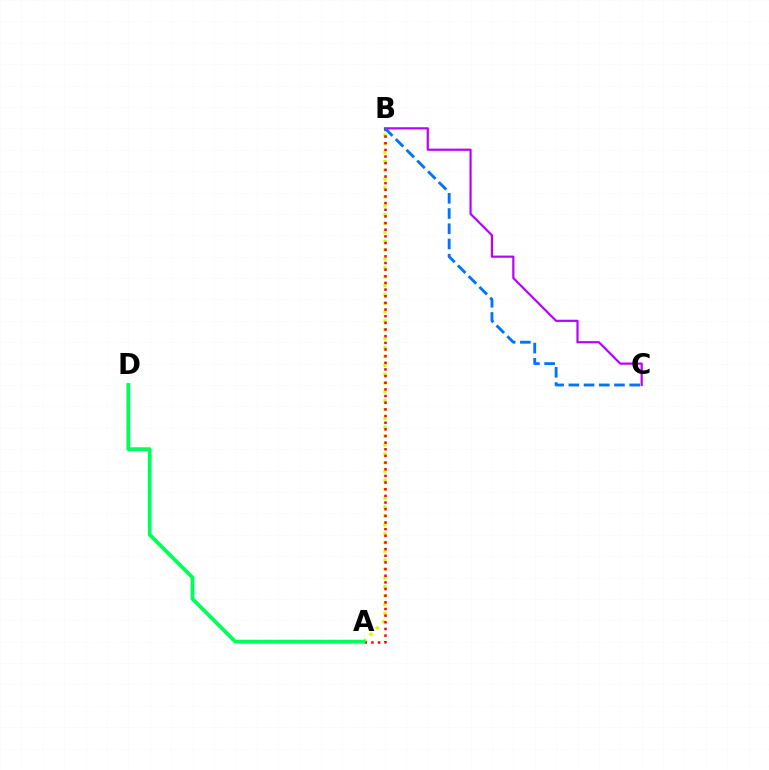{('A', 'B'): [{'color': '#d1ff00', 'line_style': 'dotted', 'thickness': 2.41}, {'color': '#ff0000', 'line_style': 'dotted', 'thickness': 1.81}], ('B', 'C'): [{'color': '#b900ff', 'line_style': 'solid', 'thickness': 1.58}, {'color': '#0074ff', 'line_style': 'dashed', 'thickness': 2.07}], ('A', 'D'): [{'color': '#00ff5c', 'line_style': 'solid', 'thickness': 2.74}]}